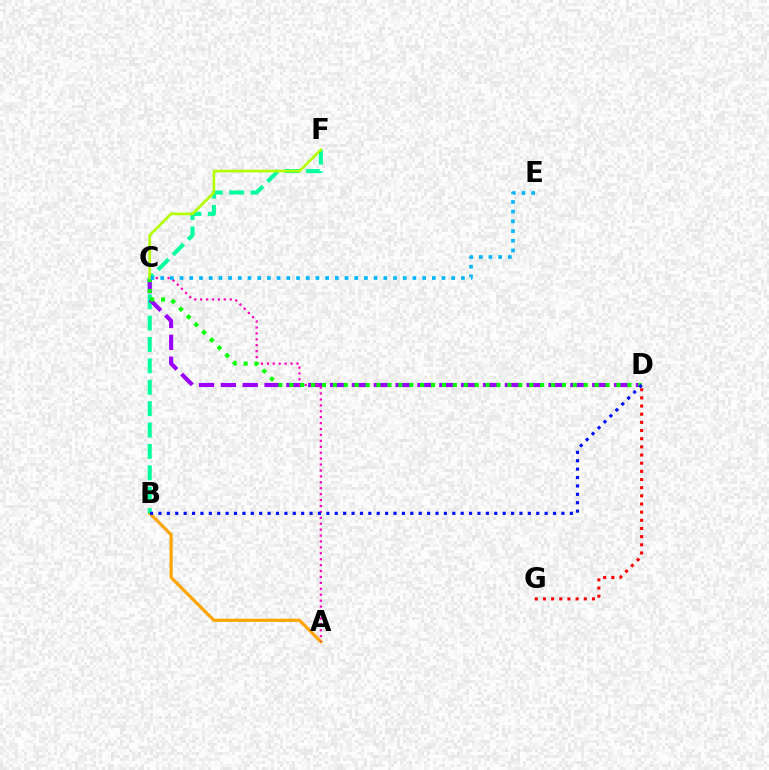{('A', 'B'): [{'color': '#ffa500', 'line_style': 'solid', 'thickness': 2.31}], ('B', 'F'): [{'color': '#00ff9d', 'line_style': 'dashed', 'thickness': 2.91}], ('C', 'D'): [{'color': '#9b00ff', 'line_style': 'dashed', 'thickness': 2.97}, {'color': '#08ff00', 'line_style': 'dotted', 'thickness': 2.96}], ('A', 'C'): [{'color': '#ff00bd', 'line_style': 'dotted', 'thickness': 1.61}], ('C', 'F'): [{'color': '#b3ff00', 'line_style': 'solid', 'thickness': 1.93}], ('D', 'G'): [{'color': '#ff0000', 'line_style': 'dotted', 'thickness': 2.22}], ('B', 'D'): [{'color': '#0010ff', 'line_style': 'dotted', 'thickness': 2.28}], ('C', 'E'): [{'color': '#00b5ff', 'line_style': 'dotted', 'thickness': 2.64}]}